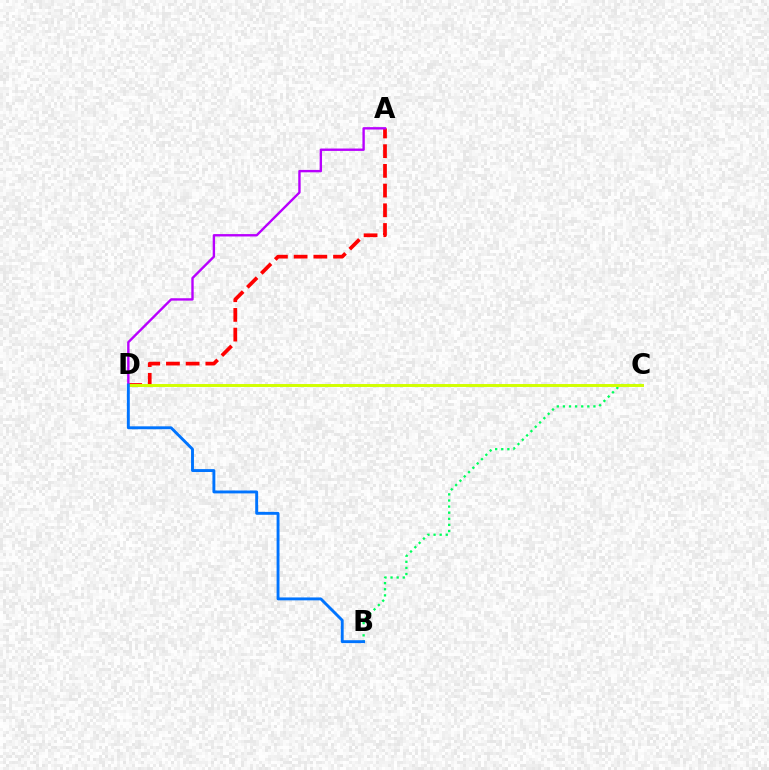{('A', 'D'): [{'color': '#ff0000', 'line_style': 'dashed', 'thickness': 2.68}, {'color': '#b900ff', 'line_style': 'solid', 'thickness': 1.72}], ('B', 'C'): [{'color': '#00ff5c', 'line_style': 'dotted', 'thickness': 1.66}], ('C', 'D'): [{'color': '#d1ff00', 'line_style': 'solid', 'thickness': 2.12}], ('B', 'D'): [{'color': '#0074ff', 'line_style': 'solid', 'thickness': 2.09}]}